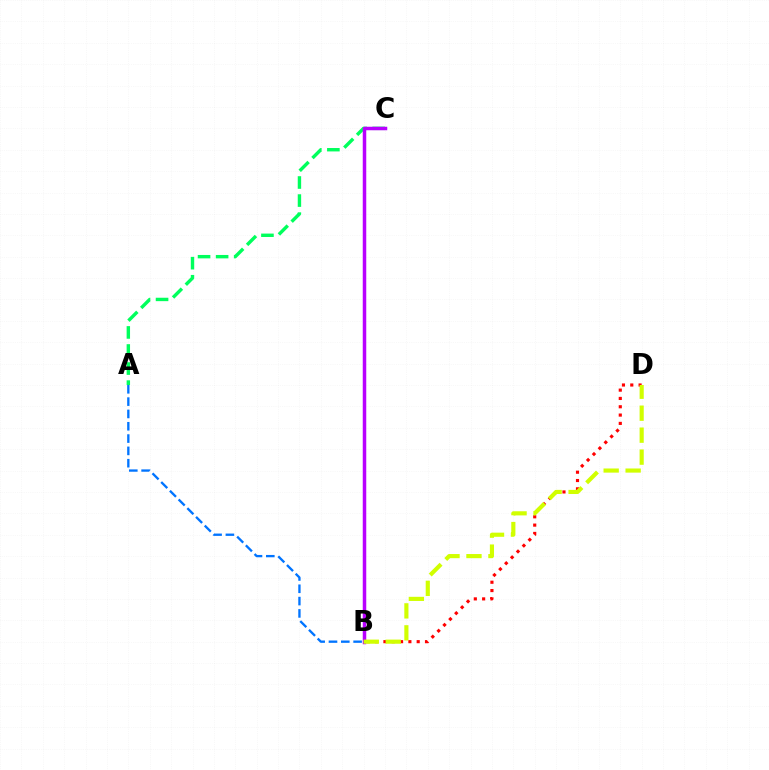{('B', 'D'): [{'color': '#ff0000', 'line_style': 'dotted', 'thickness': 2.26}, {'color': '#d1ff00', 'line_style': 'dashed', 'thickness': 2.98}], ('A', 'C'): [{'color': '#00ff5c', 'line_style': 'dashed', 'thickness': 2.45}], ('B', 'C'): [{'color': '#b900ff', 'line_style': 'solid', 'thickness': 2.52}], ('A', 'B'): [{'color': '#0074ff', 'line_style': 'dashed', 'thickness': 1.67}]}